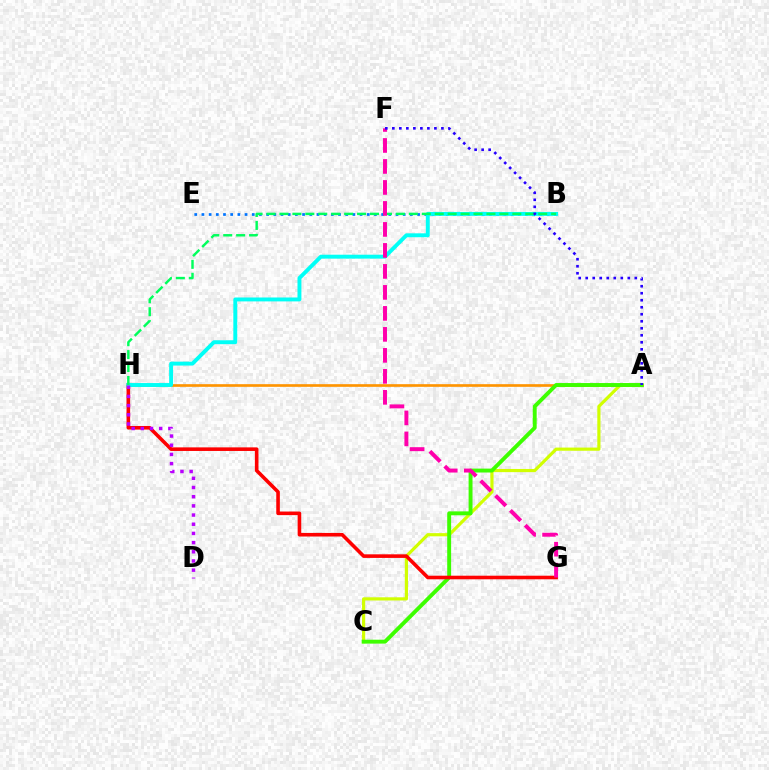{('A', 'C'): [{'color': '#d1ff00', 'line_style': 'solid', 'thickness': 2.29}, {'color': '#3dff00', 'line_style': 'solid', 'thickness': 2.82}], ('B', 'E'): [{'color': '#0074ff', 'line_style': 'dotted', 'thickness': 1.95}], ('A', 'H'): [{'color': '#ff9400', 'line_style': 'solid', 'thickness': 1.92}], ('G', 'H'): [{'color': '#ff0000', 'line_style': 'solid', 'thickness': 2.58}], ('B', 'H'): [{'color': '#00fff6', 'line_style': 'solid', 'thickness': 2.81}, {'color': '#00ff5c', 'line_style': 'dashed', 'thickness': 1.76}], ('D', 'H'): [{'color': '#b900ff', 'line_style': 'dotted', 'thickness': 2.49}], ('F', 'G'): [{'color': '#ff00ac', 'line_style': 'dashed', 'thickness': 2.85}], ('A', 'F'): [{'color': '#2500ff', 'line_style': 'dotted', 'thickness': 1.91}]}